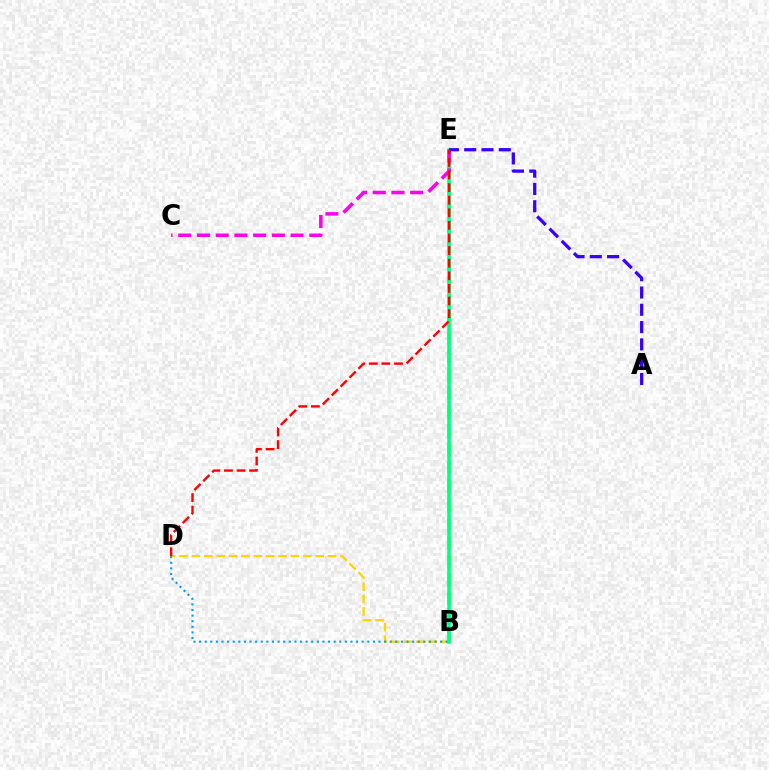{('B', 'D'): [{'color': '#ffd500', 'line_style': 'dashed', 'thickness': 1.68}, {'color': '#009eff', 'line_style': 'dotted', 'thickness': 1.52}], ('B', 'E'): [{'color': '#4fff00', 'line_style': 'dashed', 'thickness': 2.53}, {'color': '#00ff86', 'line_style': 'solid', 'thickness': 2.58}], ('C', 'E'): [{'color': '#ff00ed', 'line_style': 'dashed', 'thickness': 2.54}], ('A', 'E'): [{'color': '#3700ff', 'line_style': 'dashed', 'thickness': 2.35}], ('D', 'E'): [{'color': '#ff0000', 'line_style': 'dashed', 'thickness': 1.71}]}